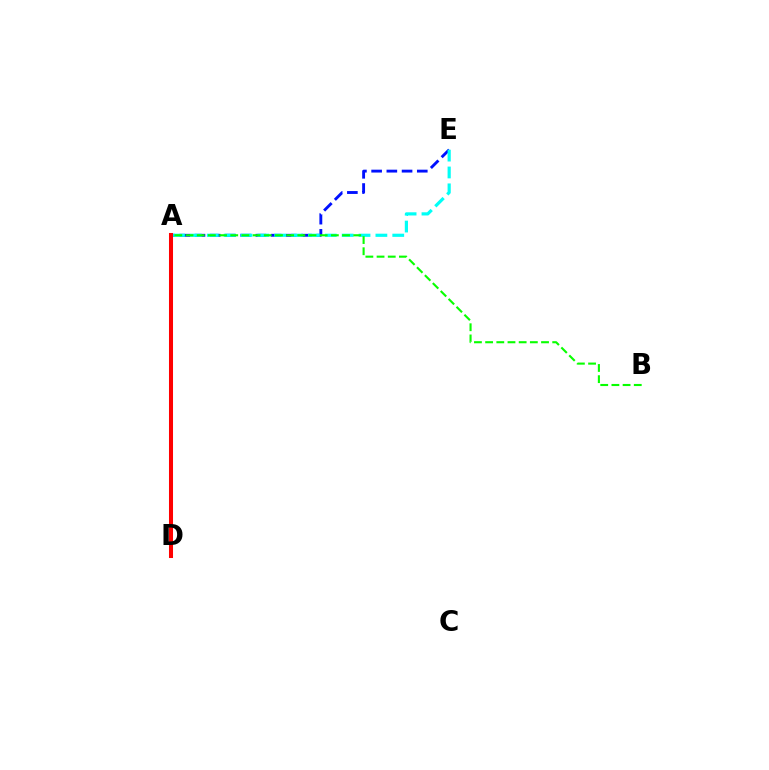{('A', 'D'): [{'color': '#fcf500', 'line_style': 'dashed', 'thickness': 1.58}, {'color': '#ee00ff', 'line_style': 'solid', 'thickness': 2.73}, {'color': '#ff0000', 'line_style': 'solid', 'thickness': 2.91}], ('A', 'E'): [{'color': '#0010ff', 'line_style': 'dashed', 'thickness': 2.07}, {'color': '#00fff6', 'line_style': 'dashed', 'thickness': 2.29}], ('A', 'B'): [{'color': '#08ff00', 'line_style': 'dashed', 'thickness': 1.52}]}